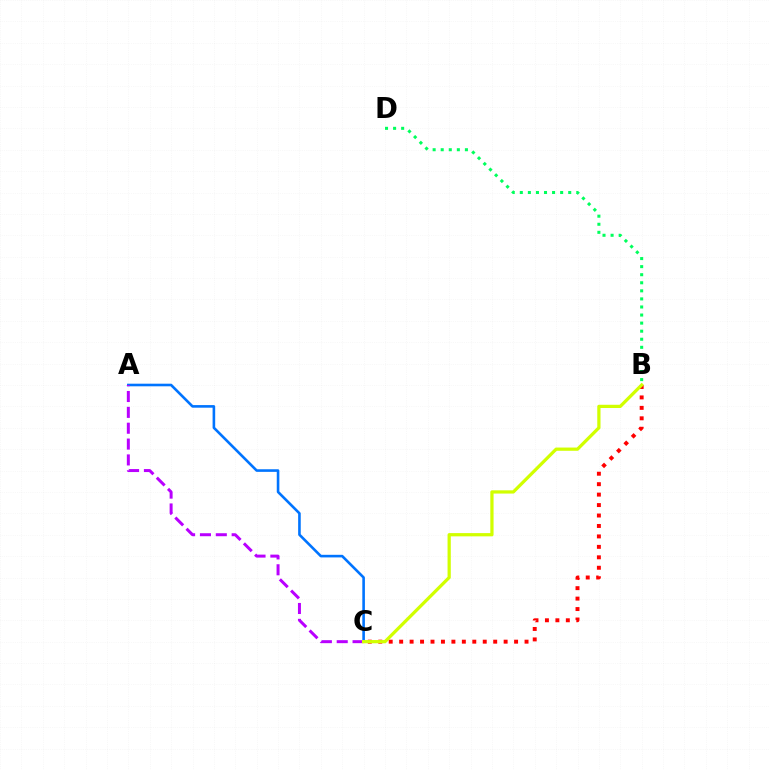{('A', 'C'): [{'color': '#0074ff', 'line_style': 'solid', 'thickness': 1.88}, {'color': '#b900ff', 'line_style': 'dashed', 'thickness': 2.15}], ('B', 'C'): [{'color': '#ff0000', 'line_style': 'dotted', 'thickness': 2.84}, {'color': '#d1ff00', 'line_style': 'solid', 'thickness': 2.34}], ('B', 'D'): [{'color': '#00ff5c', 'line_style': 'dotted', 'thickness': 2.19}]}